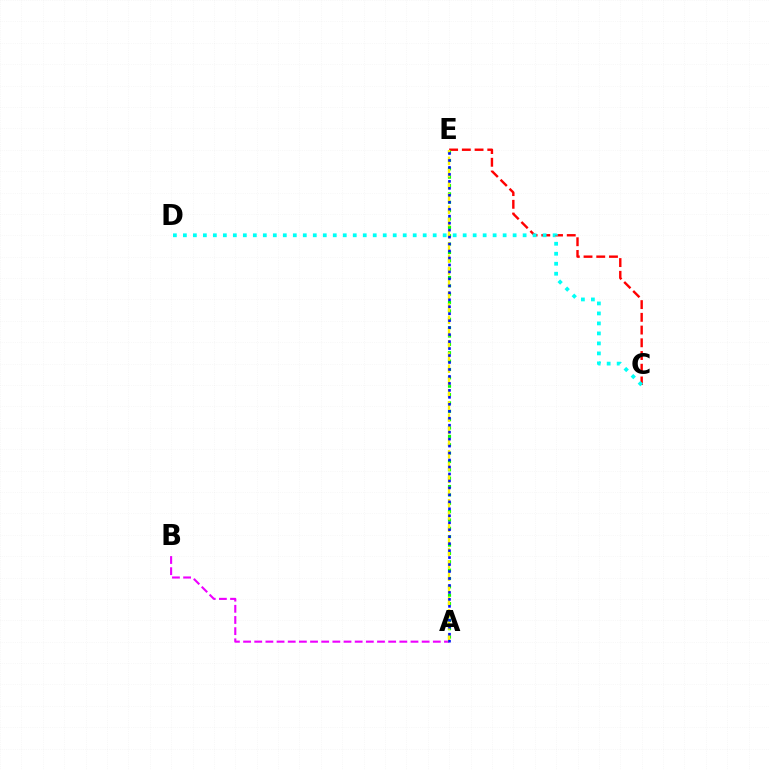{('C', 'E'): [{'color': '#ff0000', 'line_style': 'dashed', 'thickness': 1.73}], ('C', 'D'): [{'color': '#00fff6', 'line_style': 'dotted', 'thickness': 2.71}], ('A', 'B'): [{'color': '#ee00ff', 'line_style': 'dashed', 'thickness': 1.52}], ('A', 'E'): [{'color': '#08ff00', 'line_style': 'dotted', 'thickness': 2.27}, {'color': '#fcf500', 'line_style': 'dashed', 'thickness': 1.66}, {'color': '#0010ff', 'line_style': 'dotted', 'thickness': 1.89}]}